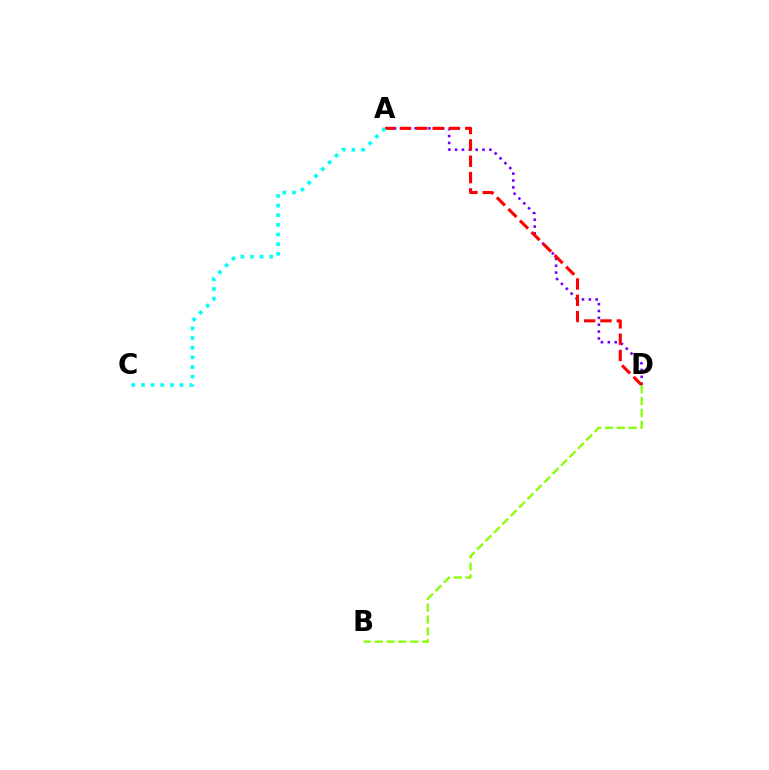{('A', 'D'): [{'color': '#7200ff', 'line_style': 'dotted', 'thickness': 1.86}, {'color': '#ff0000', 'line_style': 'dashed', 'thickness': 2.22}], ('B', 'D'): [{'color': '#84ff00', 'line_style': 'dashed', 'thickness': 1.61}], ('A', 'C'): [{'color': '#00fff6', 'line_style': 'dotted', 'thickness': 2.62}]}